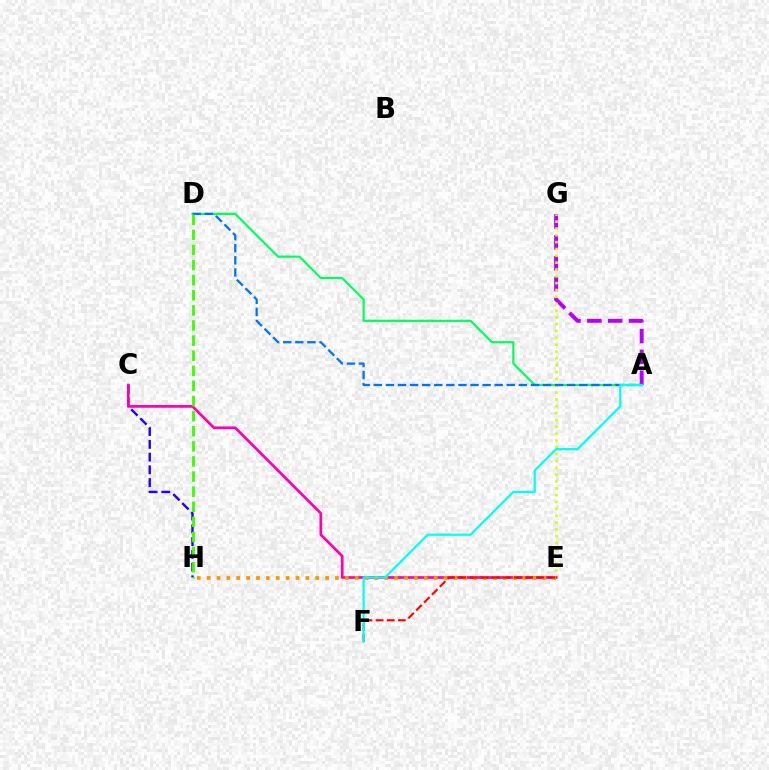{('A', 'G'): [{'color': '#b900ff', 'line_style': 'dashed', 'thickness': 2.83}], ('E', 'G'): [{'color': '#d1ff00', 'line_style': 'dotted', 'thickness': 1.86}], ('A', 'D'): [{'color': '#00ff5c', 'line_style': 'solid', 'thickness': 1.57}, {'color': '#0074ff', 'line_style': 'dashed', 'thickness': 1.64}], ('C', 'H'): [{'color': '#2500ff', 'line_style': 'dashed', 'thickness': 1.73}], ('C', 'E'): [{'color': '#ff00ac', 'line_style': 'solid', 'thickness': 1.95}], ('E', 'H'): [{'color': '#ff9400', 'line_style': 'dotted', 'thickness': 2.68}], ('E', 'F'): [{'color': '#ff0000', 'line_style': 'dashed', 'thickness': 1.51}], ('A', 'F'): [{'color': '#00fff6', 'line_style': 'solid', 'thickness': 1.61}], ('D', 'H'): [{'color': '#3dff00', 'line_style': 'dashed', 'thickness': 2.05}]}